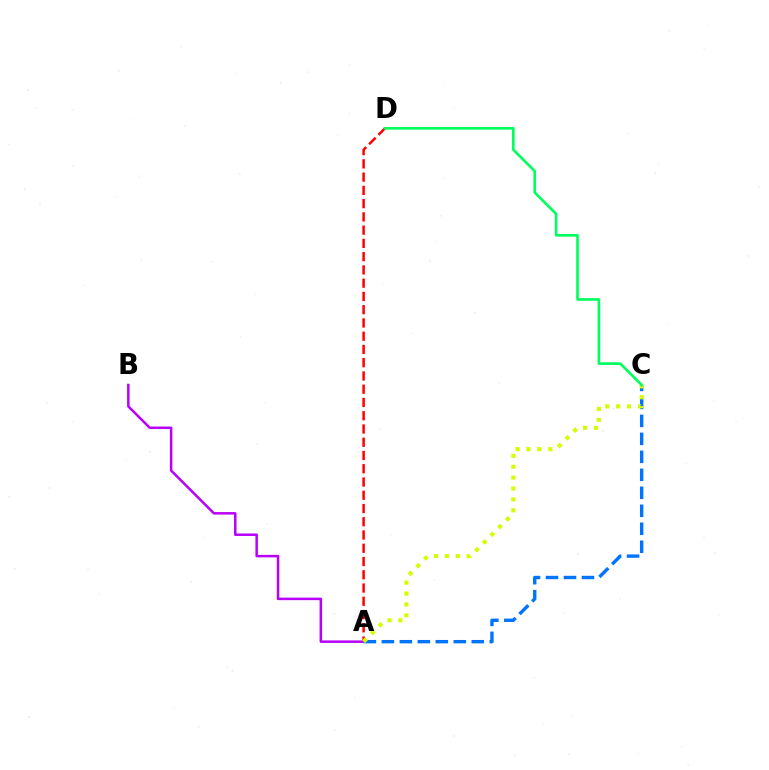{('A', 'D'): [{'color': '#ff0000', 'line_style': 'dashed', 'thickness': 1.8}], ('A', 'B'): [{'color': '#b900ff', 'line_style': 'solid', 'thickness': 1.81}], ('A', 'C'): [{'color': '#0074ff', 'line_style': 'dashed', 'thickness': 2.44}, {'color': '#d1ff00', 'line_style': 'dotted', 'thickness': 2.96}], ('C', 'D'): [{'color': '#00ff5c', 'line_style': 'solid', 'thickness': 1.9}]}